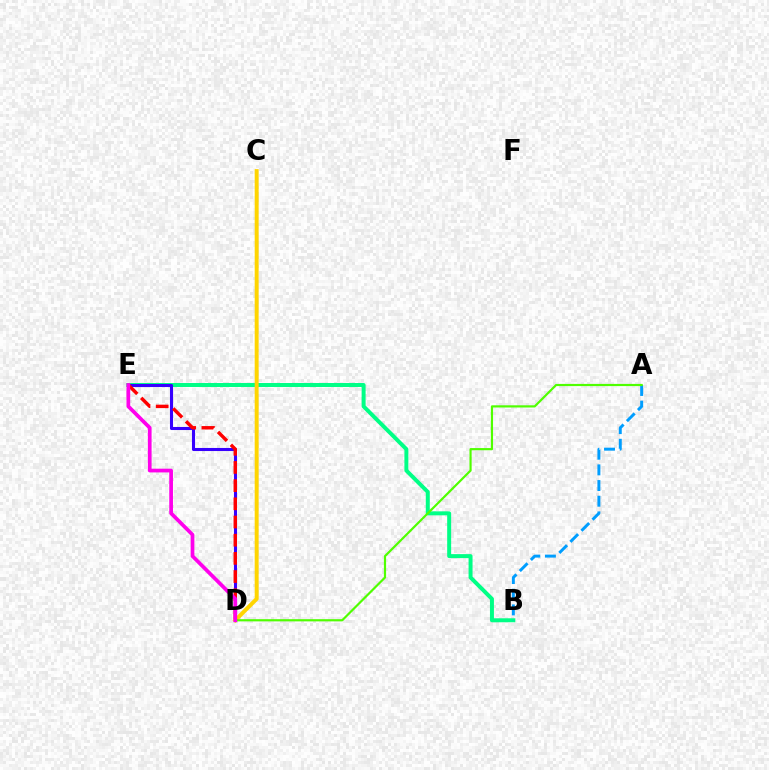{('B', 'E'): [{'color': '#00ff86', 'line_style': 'solid', 'thickness': 2.86}], ('D', 'E'): [{'color': '#3700ff', 'line_style': 'solid', 'thickness': 2.21}, {'color': '#ff0000', 'line_style': 'dashed', 'thickness': 2.47}, {'color': '#ff00ed', 'line_style': 'solid', 'thickness': 2.68}], ('A', 'B'): [{'color': '#009eff', 'line_style': 'dashed', 'thickness': 2.13}], ('C', 'D'): [{'color': '#ffd500', 'line_style': 'solid', 'thickness': 2.85}], ('A', 'D'): [{'color': '#4fff00', 'line_style': 'solid', 'thickness': 1.57}]}